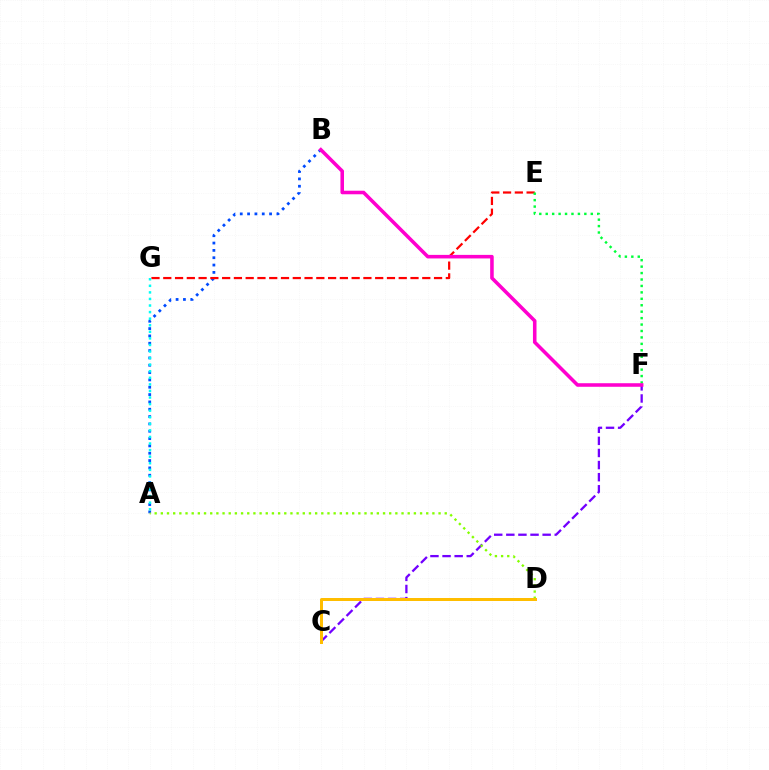{('A', 'B'): [{'color': '#004bff', 'line_style': 'dotted', 'thickness': 1.99}], ('E', 'G'): [{'color': '#ff0000', 'line_style': 'dashed', 'thickness': 1.6}], ('E', 'F'): [{'color': '#00ff39', 'line_style': 'dotted', 'thickness': 1.75}], ('A', 'G'): [{'color': '#00fff6', 'line_style': 'dotted', 'thickness': 1.79}], ('C', 'F'): [{'color': '#7200ff', 'line_style': 'dashed', 'thickness': 1.64}], ('A', 'D'): [{'color': '#84ff00', 'line_style': 'dotted', 'thickness': 1.68}], ('C', 'D'): [{'color': '#ffbd00', 'line_style': 'solid', 'thickness': 2.16}], ('B', 'F'): [{'color': '#ff00cf', 'line_style': 'solid', 'thickness': 2.56}]}